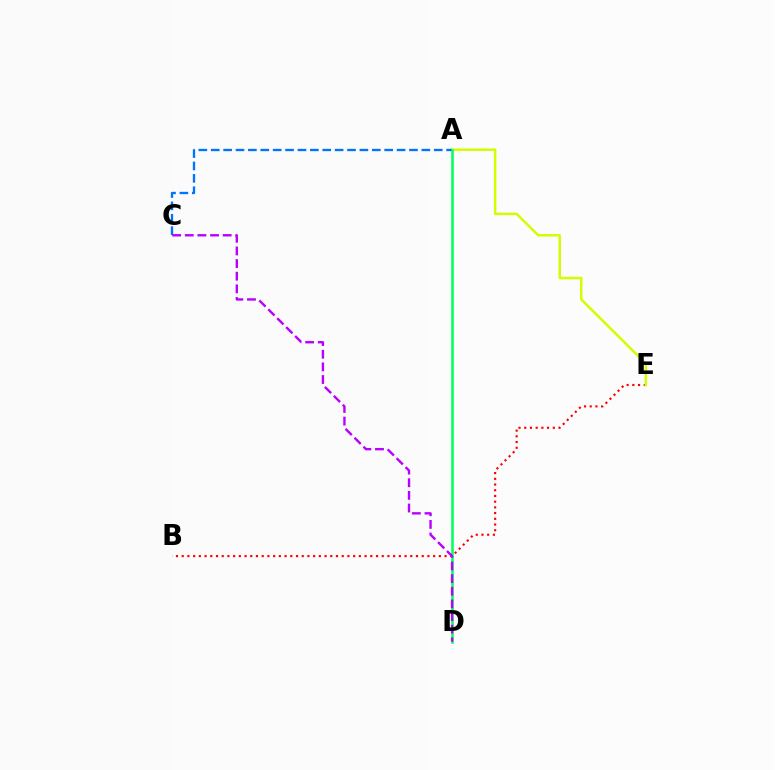{('B', 'E'): [{'color': '#ff0000', 'line_style': 'dotted', 'thickness': 1.55}], ('A', 'E'): [{'color': '#d1ff00', 'line_style': 'solid', 'thickness': 1.79}], ('A', 'C'): [{'color': '#0074ff', 'line_style': 'dashed', 'thickness': 1.68}], ('A', 'D'): [{'color': '#00ff5c', 'line_style': 'solid', 'thickness': 1.84}], ('C', 'D'): [{'color': '#b900ff', 'line_style': 'dashed', 'thickness': 1.72}]}